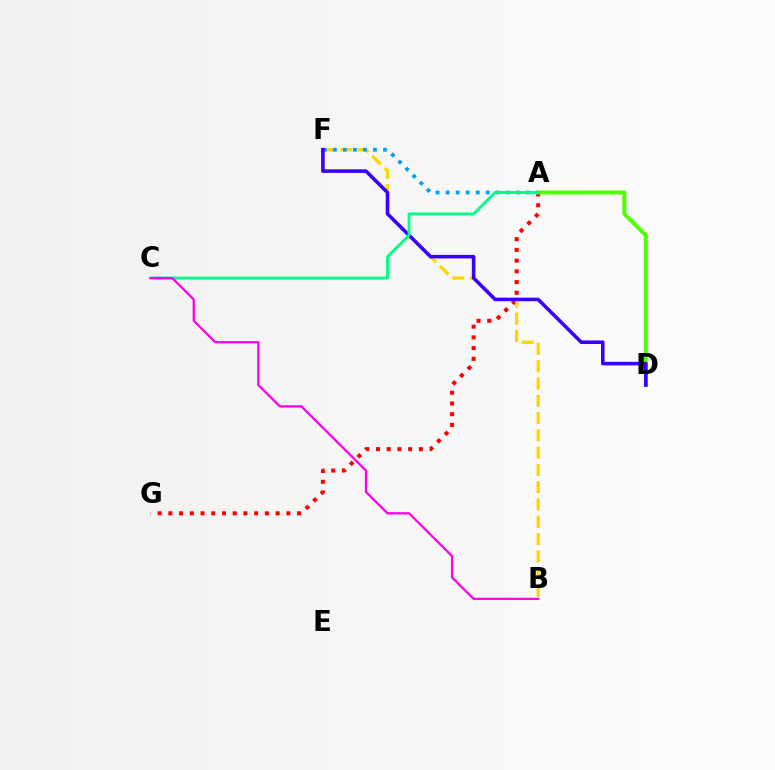{('A', 'G'): [{'color': '#ff0000', 'line_style': 'dotted', 'thickness': 2.91}], ('B', 'F'): [{'color': '#ffd500', 'line_style': 'dashed', 'thickness': 2.35}], ('A', 'F'): [{'color': '#009eff', 'line_style': 'dotted', 'thickness': 2.73}], ('A', 'D'): [{'color': '#4fff00', 'line_style': 'solid', 'thickness': 2.87}], ('D', 'F'): [{'color': '#3700ff', 'line_style': 'solid', 'thickness': 2.56}], ('A', 'C'): [{'color': '#00ff86', 'line_style': 'solid', 'thickness': 2.07}], ('B', 'C'): [{'color': '#ff00ed', 'line_style': 'solid', 'thickness': 1.64}]}